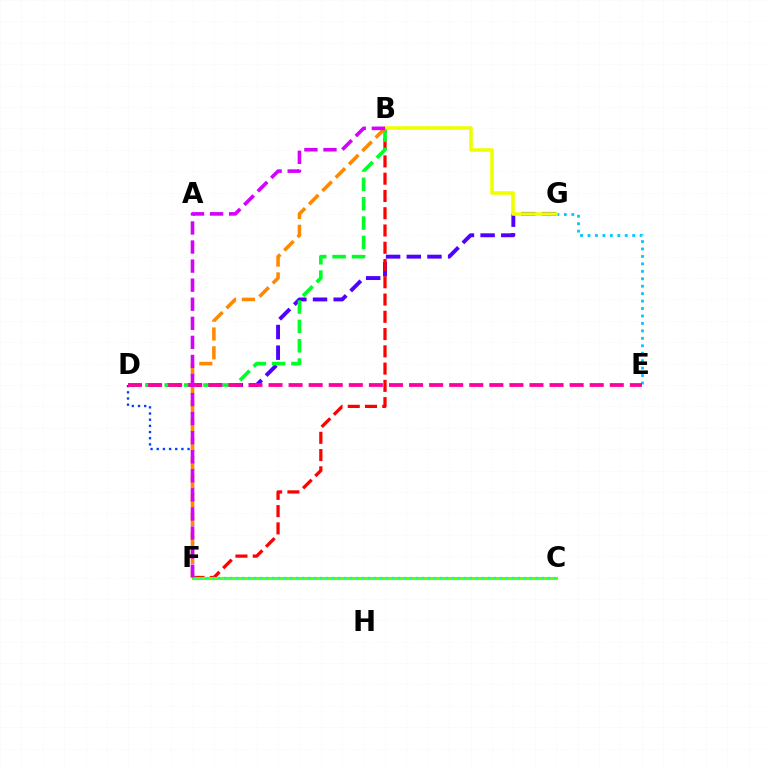{('D', 'G'): [{'color': '#4f00ff', 'line_style': 'dashed', 'thickness': 2.81}], ('B', 'F'): [{'color': '#ff0000', 'line_style': 'dashed', 'thickness': 2.35}, {'color': '#ff8800', 'line_style': 'dashed', 'thickness': 2.56}, {'color': '#d600ff', 'line_style': 'dashed', 'thickness': 2.59}], ('B', 'D'): [{'color': '#00ff27', 'line_style': 'dashed', 'thickness': 2.63}], ('D', 'F'): [{'color': '#003fff', 'line_style': 'dotted', 'thickness': 1.68}], ('C', 'F'): [{'color': '#66ff00', 'line_style': 'solid', 'thickness': 2.23}, {'color': '#00ffaf', 'line_style': 'dotted', 'thickness': 1.63}], ('E', 'G'): [{'color': '#00c7ff', 'line_style': 'dotted', 'thickness': 2.02}], ('B', 'G'): [{'color': '#eeff00', 'line_style': 'solid', 'thickness': 2.59}], ('D', 'E'): [{'color': '#ff00a0', 'line_style': 'dashed', 'thickness': 2.73}]}